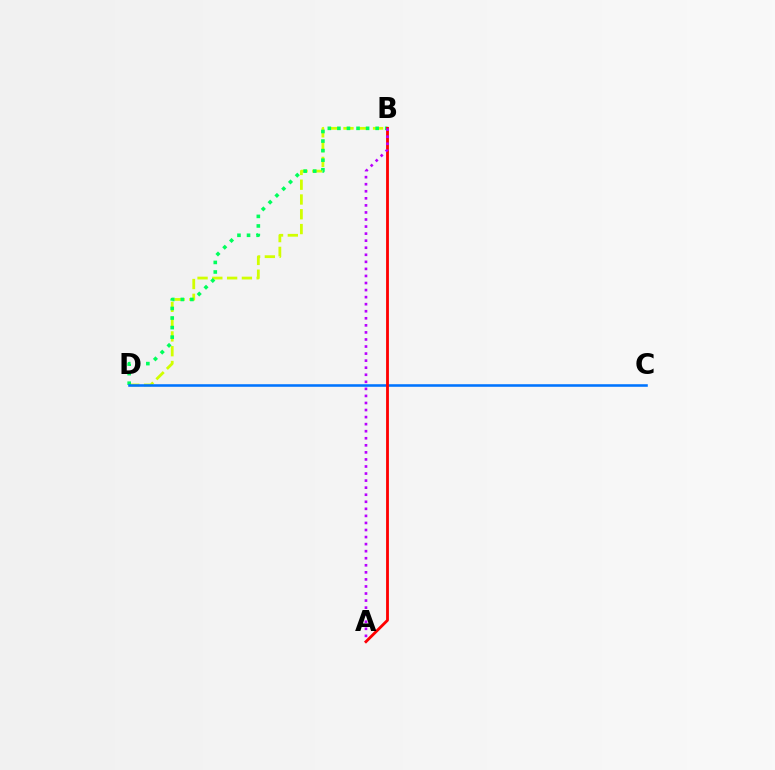{('B', 'D'): [{'color': '#d1ff00', 'line_style': 'dashed', 'thickness': 2.01}, {'color': '#00ff5c', 'line_style': 'dotted', 'thickness': 2.6}], ('C', 'D'): [{'color': '#0074ff', 'line_style': 'solid', 'thickness': 1.85}], ('A', 'B'): [{'color': '#ff0000', 'line_style': 'solid', 'thickness': 2.04}, {'color': '#b900ff', 'line_style': 'dotted', 'thickness': 1.92}]}